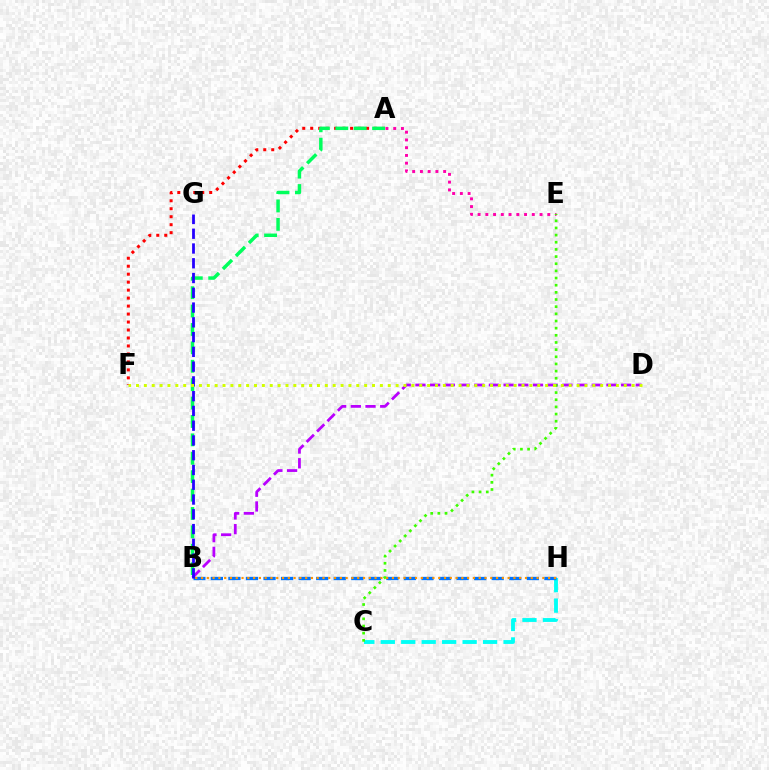{('C', 'H'): [{'color': '#00fff6', 'line_style': 'dashed', 'thickness': 2.78}], ('B', 'D'): [{'color': '#b900ff', 'line_style': 'dashed', 'thickness': 2.0}], ('A', 'F'): [{'color': '#ff0000', 'line_style': 'dotted', 'thickness': 2.17}], ('A', 'B'): [{'color': '#00ff5c', 'line_style': 'dashed', 'thickness': 2.5}], ('B', 'H'): [{'color': '#0074ff', 'line_style': 'dashed', 'thickness': 2.38}, {'color': '#ff9400', 'line_style': 'dotted', 'thickness': 1.57}], ('A', 'E'): [{'color': '#ff00ac', 'line_style': 'dotted', 'thickness': 2.1}], ('B', 'G'): [{'color': '#2500ff', 'line_style': 'dashed', 'thickness': 2.01}], ('C', 'E'): [{'color': '#3dff00', 'line_style': 'dotted', 'thickness': 1.94}], ('D', 'F'): [{'color': '#d1ff00', 'line_style': 'dotted', 'thickness': 2.14}]}